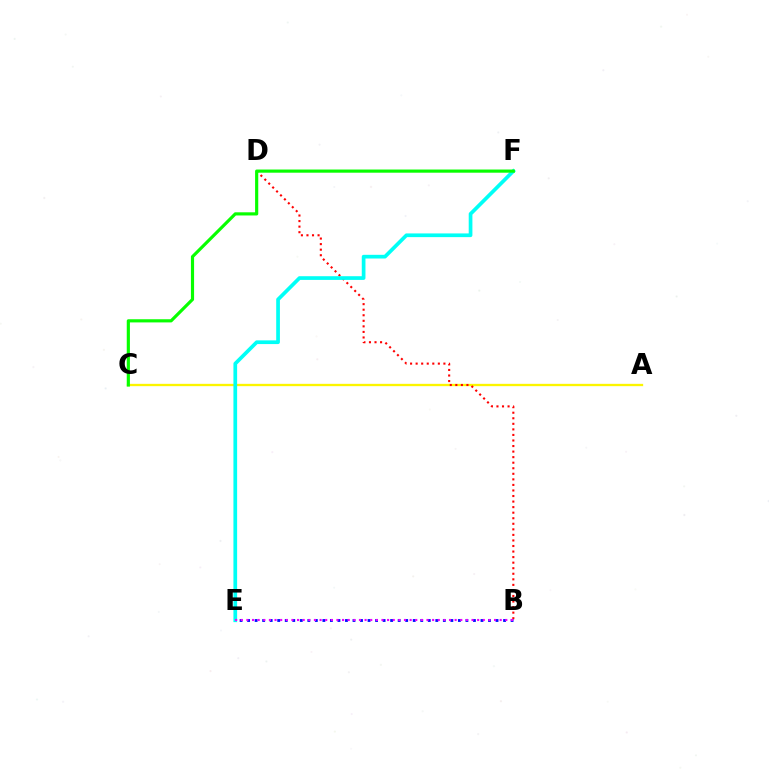{('A', 'C'): [{'color': '#fcf500', 'line_style': 'solid', 'thickness': 1.67}], ('B', 'D'): [{'color': '#ff0000', 'line_style': 'dotted', 'thickness': 1.51}], ('E', 'F'): [{'color': '#00fff6', 'line_style': 'solid', 'thickness': 2.66}], ('B', 'E'): [{'color': '#0010ff', 'line_style': 'dotted', 'thickness': 2.05}, {'color': '#ee00ff', 'line_style': 'dotted', 'thickness': 1.53}], ('C', 'F'): [{'color': '#08ff00', 'line_style': 'solid', 'thickness': 2.28}]}